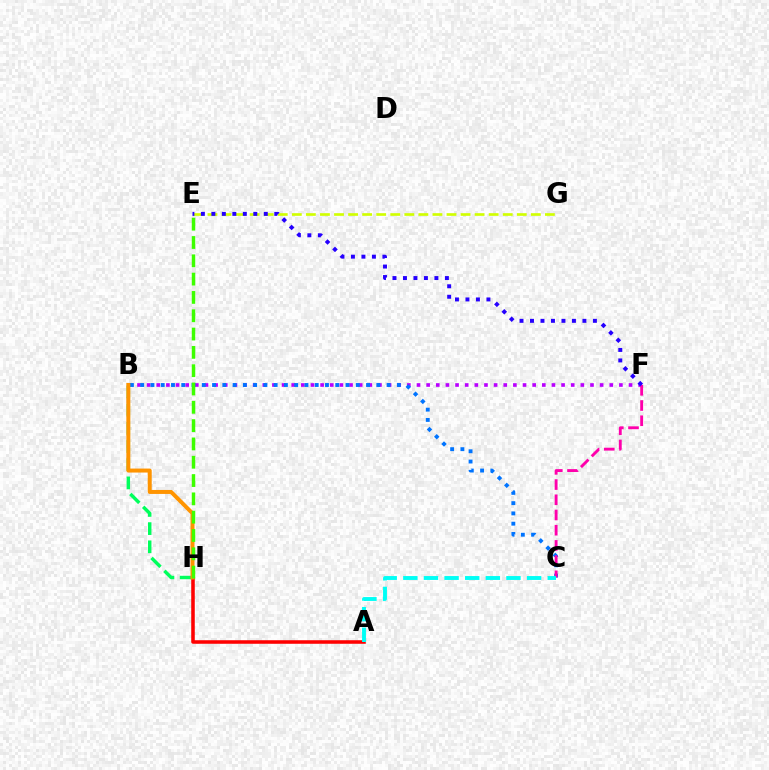{('B', 'F'): [{'color': '#b900ff', 'line_style': 'dotted', 'thickness': 2.62}], ('A', 'H'): [{'color': '#ff0000', 'line_style': 'solid', 'thickness': 2.56}], ('B', 'C'): [{'color': '#0074ff', 'line_style': 'dotted', 'thickness': 2.79}], ('E', 'G'): [{'color': '#d1ff00', 'line_style': 'dashed', 'thickness': 1.91}], ('B', 'H'): [{'color': '#00ff5c', 'line_style': 'dashed', 'thickness': 2.47}, {'color': '#ff9400', 'line_style': 'solid', 'thickness': 2.87}], ('C', 'F'): [{'color': '#ff00ac', 'line_style': 'dashed', 'thickness': 2.07}], ('E', 'F'): [{'color': '#2500ff', 'line_style': 'dotted', 'thickness': 2.85}], ('A', 'C'): [{'color': '#00fff6', 'line_style': 'dashed', 'thickness': 2.8}], ('E', 'H'): [{'color': '#3dff00', 'line_style': 'dashed', 'thickness': 2.49}]}